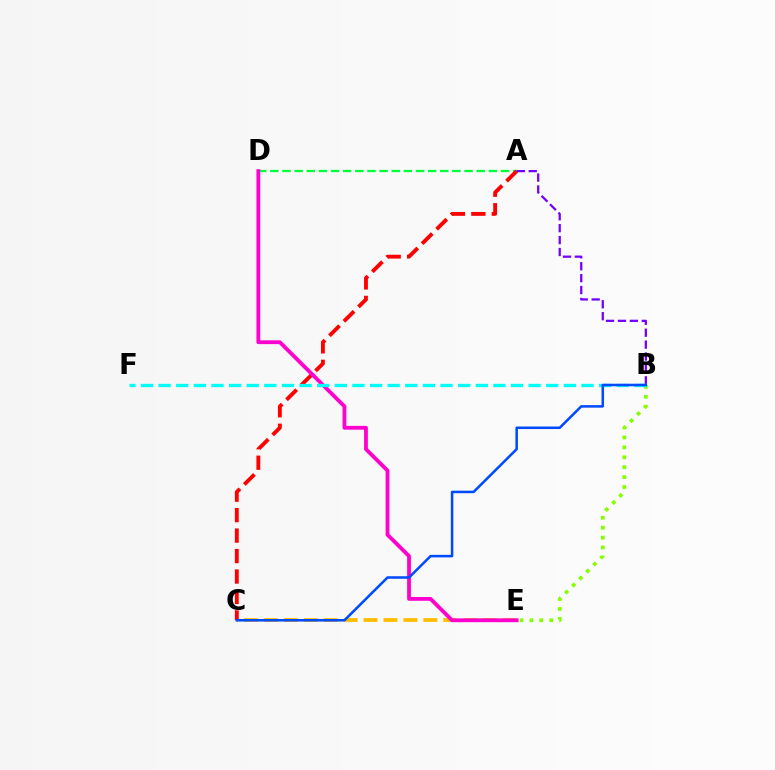{('C', 'E'): [{'color': '#ffbd00', 'line_style': 'dashed', 'thickness': 2.71}], ('A', 'D'): [{'color': '#00ff39', 'line_style': 'dashed', 'thickness': 1.65}], ('A', 'C'): [{'color': '#ff0000', 'line_style': 'dashed', 'thickness': 2.78}], ('B', 'E'): [{'color': '#84ff00', 'line_style': 'dotted', 'thickness': 2.7}], ('D', 'E'): [{'color': '#ff00cf', 'line_style': 'solid', 'thickness': 2.75}], ('A', 'B'): [{'color': '#7200ff', 'line_style': 'dashed', 'thickness': 1.62}], ('B', 'F'): [{'color': '#00fff6', 'line_style': 'dashed', 'thickness': 2.39}], ('B', 'C'): [{'color': '#004bff', 'line_style': 'solid', 'thickness': 1.83}]}